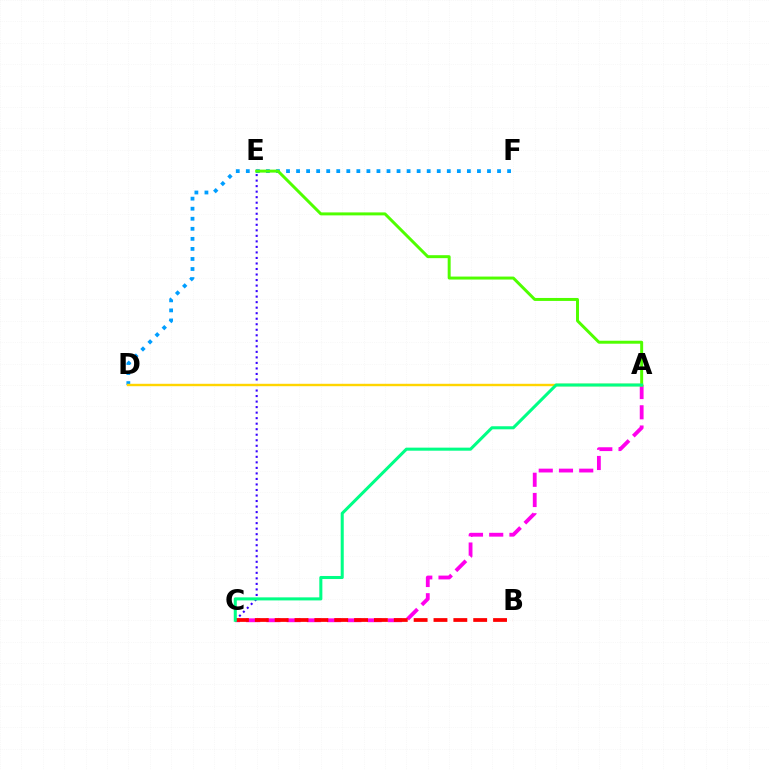{('A', 'C'): [{'color': '#ff00ed', 'line_style': 'dashed', 'thickness': 2.75}, {'color': '#00ff86', 'line_style': 'solid', 'thickness': 2.19}], ('D', 'F'): [{'color': '#009eff', 'line_style': 'dotted', 'thickness': 2.73}], ('A', 'E'): [{'color': '#4fff00', 'line_style': 'solid', 'thickness': 2.14}], ('C', 'E'): [{'color': '#3700ff', 'line_style': 'dotted', 'thickness': 1.5}], ('B', 'C'): [{'color': '#ff0000', 'line_style': 'dashed', 'thickness': 2.7}], ('A', 'D'): [{'color': '#ffd500', 'line_style': 'solid', 'thickness': 1.74}]}